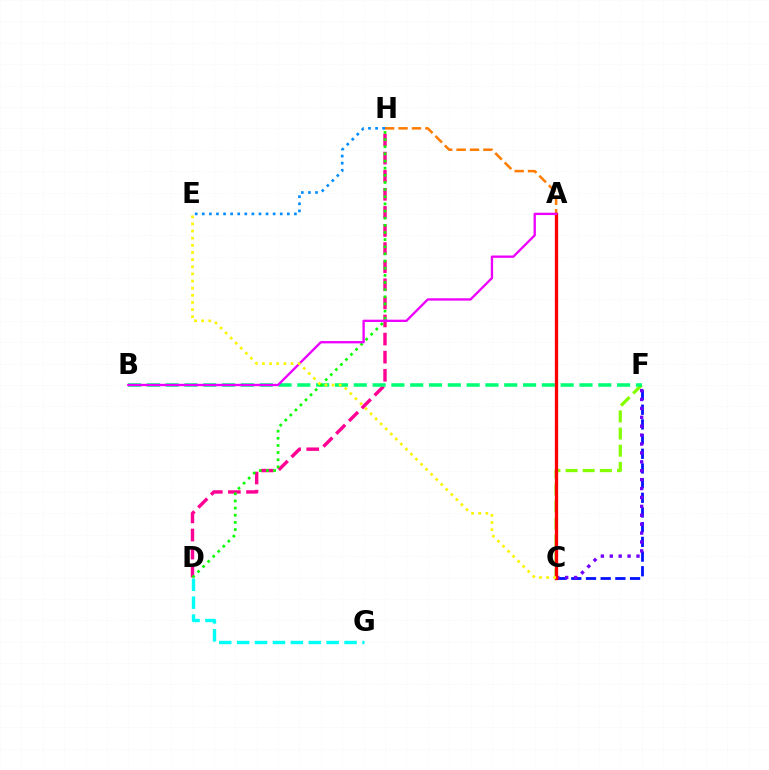{('C', 'F'): [{'color': '#0010ff', 'line_style': 'dashed', 'thickness': 2.0}, {'color': '#7200ff', 'line_style': 'dotted', 'thickness': 2.42}, {'color': '#84ff00', 'line_style': 'dashed', 'thickness': 2.33}], ('D', 'G'): [{'color': '#00fff6', 'line_style': 'dashed', 'thickness': 2.43}], ('D', 'H'): [{'color': '#ff0094', 'line_style': 'dashed', 'thickness': 2.46}, {'color': '#08ff00', 'line_style': 'dotted', 'thickness': 1.94}], ('A', 'H'): [{'color': '#ff7c00', 'line_style': 'dashed', 'thickness': 1.82}], ('E', 'H'): [{'color': '#008cff', 'line_style': 'dotted', 'thickness': 1.92}], ('B', 'F'): [{'color': '#00ff74', 'line_style': 'dashed', 'thickness': 2.56}], ('A', 'C'): [{'color': '#ff0000', 'line_style': 'solid', 'thickness': 2.38}], ('A', 'B'): [{'color': '#ee00ff', 'line_style': 'solid', 'thickness': 1.68}], ('C', 'E'): [{'color': '#fcf500', 'line_style': 'dotted', 'thickness': 1.94}]}